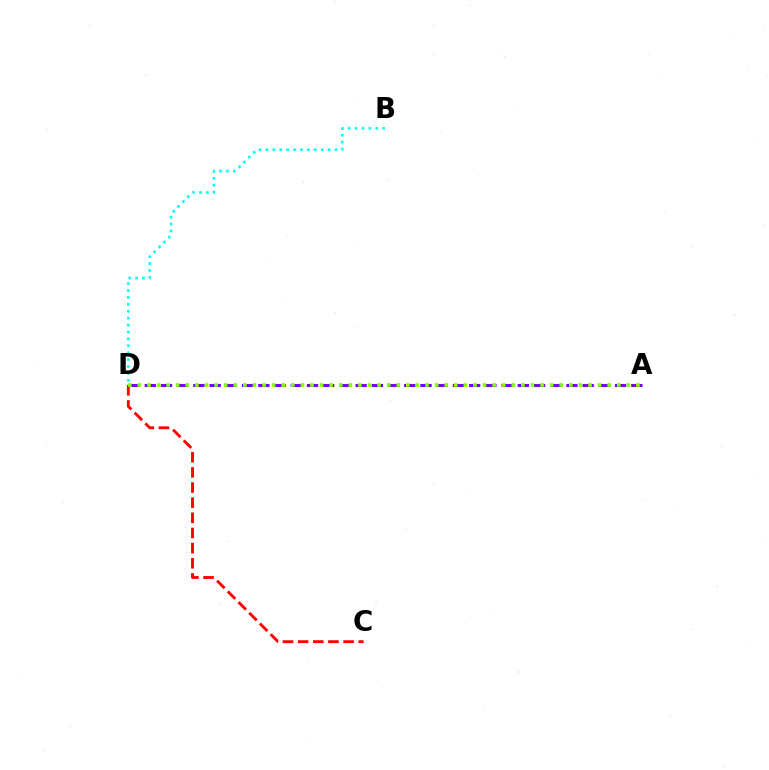{('B', 'D'): [{'color': '#00fff6', 'line_style': 'dotted', 'thickness': 1.88}], ('A', 'D'): [{'color': '#7200ff', 'line_style': 'dashed', 'thickness': 2.2}, {'color': '#84ff00', 'line_style': 'dotted', 'thickness': 2.6}], ('C', 'D'): [{'color': '#ff0000', 'line_style': 'dashed', 'thickness': 2.06}]}